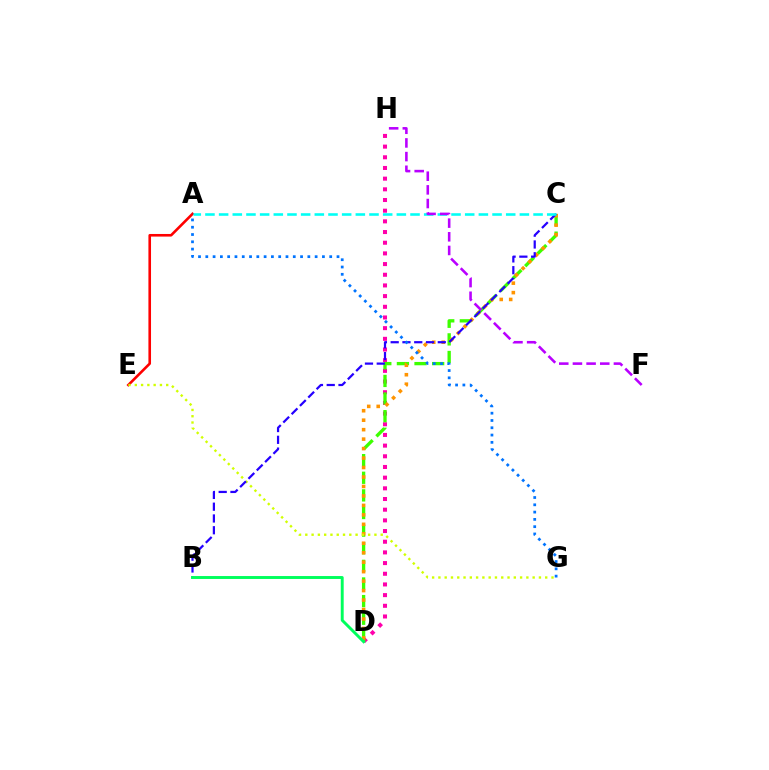{('D', 'H'): [{'color': '#ff00ac', 'line_style': 'dotted', 'thickness': 2.9}], ('C', 'D'): [{'color': '#3dff00', 'line_style': 'dashed', 'thickness': 2.39}, {'color': '#ff9400', 'line_style': 'dotted', 'thickness': 2.57}], ('A', 'E'): [{'color': '#ff0000', 'line_style': 'solid', 'thickness': 1.88}], ('E', 'G'): [{'color': '#d1ff00', 'line_style': 'dotted', 'thickness': 1.71}], ('B', 'C'): [{'color': '#2500ff', 'line_style': 'dashed', 'thickness': 1.6}], ('A', 'G'): [{'color': '#0074ff', 'line_style': 'dotted', 'thickness': 1.98}], ('B', 'D'): [{'color': '#00ff5c', 'line_style': 'solid', 'thickness': 2.1}], ('A', 'C'): [{'color': '#00fff6', 'line_style': 'dashed', 'thickness': 1.86}], ('F', 'H'): [{'color': '#b900ff', 'line_style': 'dashed', 'thickness': 1.86}]}